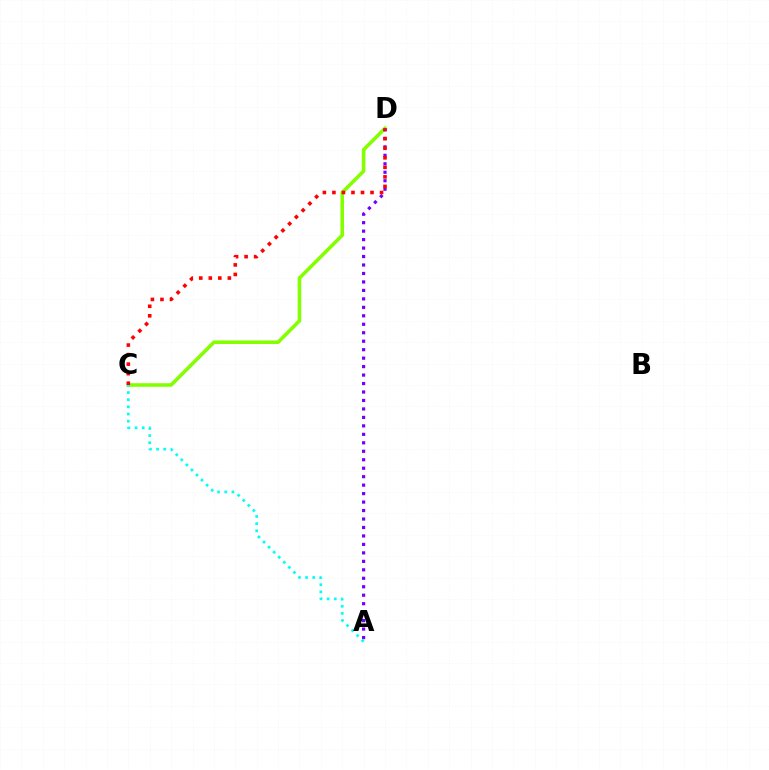{('C', 'D'): [{'color': '#84ff00', 'line_style': 'solid', 'thickness': 2.58}, {'color': '#ff0000', 'line_style': 'dotted', 'thickness': 2.59}], ('A', 'D'): [{'color': '#7200ff', 'line_style': 'dotted', 'thickness': 2.3}], ('A', 'C'): [{'color': '#00fff6', 'line_style': 'dotted', 'thickness': 1.94}]}